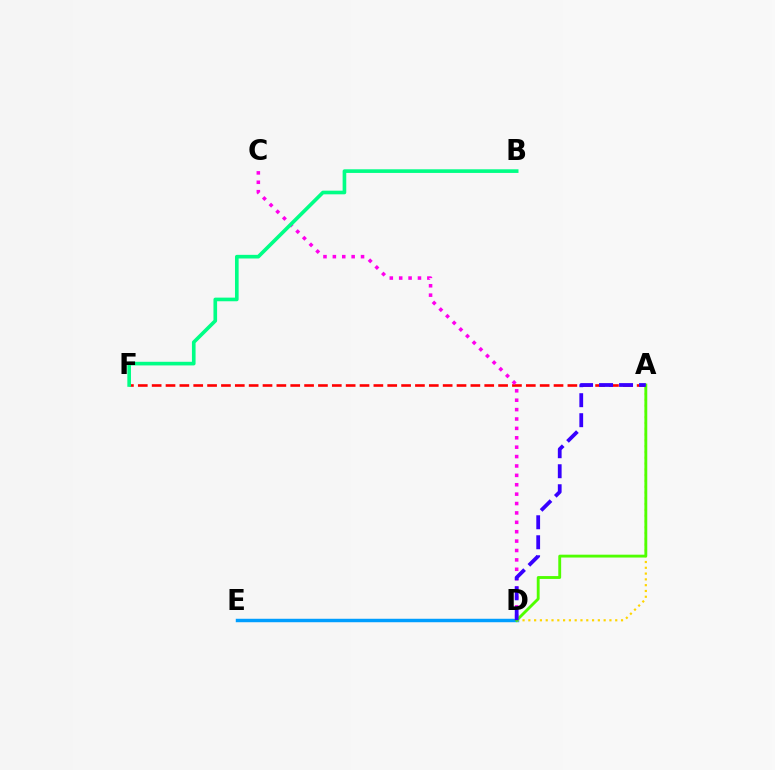{('A', 'F'): [{'color': '#ff0000', 'line_style': 'dashed', 'thickness': 1.88}], ('D', 'E'): [{'color': '#009eff', 'line_style': 'solid', 'thickness': 2.48}], ('C', 'D'): [{'color': '#ff00ed', 'line_style': 'dotted', 'thickness': 2.55}], ('A', 'D'): [{'color': '#ffd500', 'line_style': 'dotted', 'thickness': 1.57}, {'color': '#4fff00', 'line_style': 'solid', 'thickness': 2.06}, {'color': '#3700ff', 'line_style': 'dashed', 'thickness': 2.72}], ('B', 'F'): [{'color': '#00ff86', 'line_style': 'solid', 'thickness': 2.62}]}